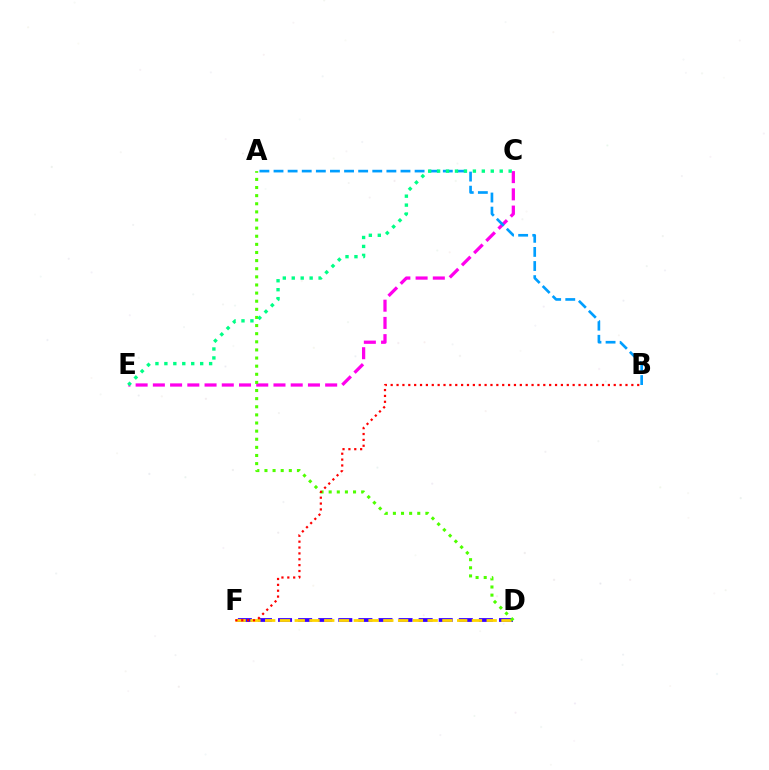{('C', 'E'): [{'color': '#ff00ed', 'line_style': 'dashed', 'thickness': 2.34}, {'color': '#00ff86', 'line_style': 'dotted', 'thickness': 2.43}], ('D', 'F'): [{'color': '#3700ff', 'line_style': 'dashed', 'thickness': 2.73}, {'color': '#ffd500', 'line_style': 'dashed', 'thickness': 2.01}], ('A', 'D'): [{'color': '#4fff00', 'line_style': 'dotted', 'thickness': 2.21}], ('A', 'B'): [{'color': '#009eff', 'line_style': 'dashed', 'thickness': 1.92}], ('B', 'F'): [{'color': '#ff0000', 'line_style': 'dotted', 'thickness': 1.59}]}